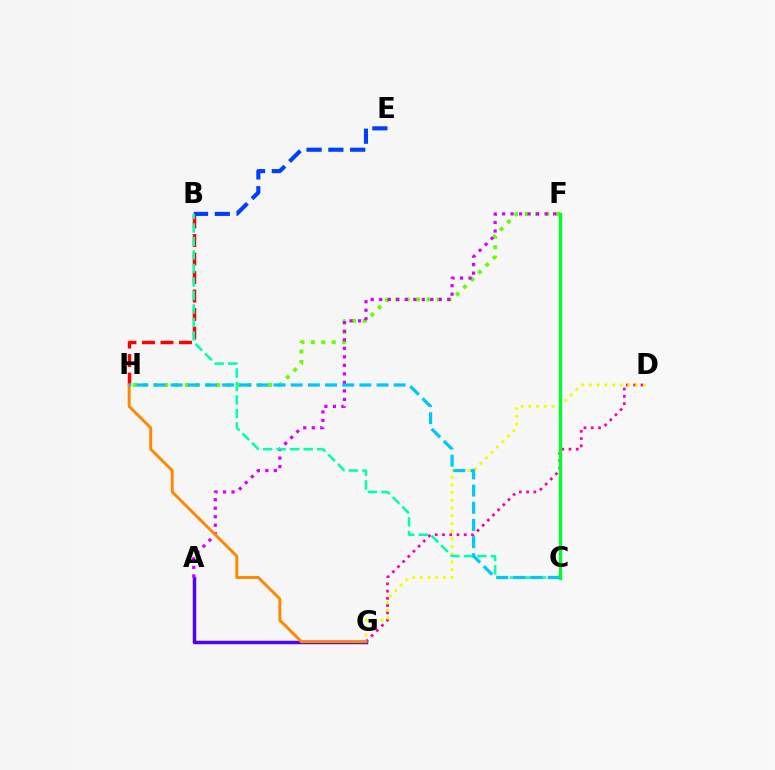{('D', 'G'): [{'color': '#ff00a0', 'line_style': 'dotted', 'thickness': 1.97}, {'color': '#eeff00', 'line_style': 'dotted', 'thickness': 2.1}], ('B', 'H'): [{'color': '#ff0000', 'line_style': 'dashed', 'thickness': 2.51}], ('F', 'H'): [{'color': '#66ff00', 'line_style': 'dotted', 'thickness': 2.83}], ('A', 'G'): [{'color': '#4f00ff', 'line_style': 'solid', 'thickness': 2.5}], ('A', 'F'): [{'color': '#d600ff', 'line_style': 'dotted', 'thickness': 2.31}], ('B', 'E'): [{'color': '#003fff', 'line_style': 'dashed', 'thickness': 2.96}], ('G', 'H'): [{'color': '#ff8800', 'line_style': 'solid', 'thickness': 2.12}], ('B', 'C'): [{'color': '#00ffaf', 'line_style': 'dashed', 'thickness': 1.83}], ('C', 'F'): [{'color': '#00ff27', 'line_style': 'solid', 'thickness': 2.39}], ('C', 'H'): [{'color': '#00c7ff', 'line_style': 'dashed', 'thickness': 2.33}]}